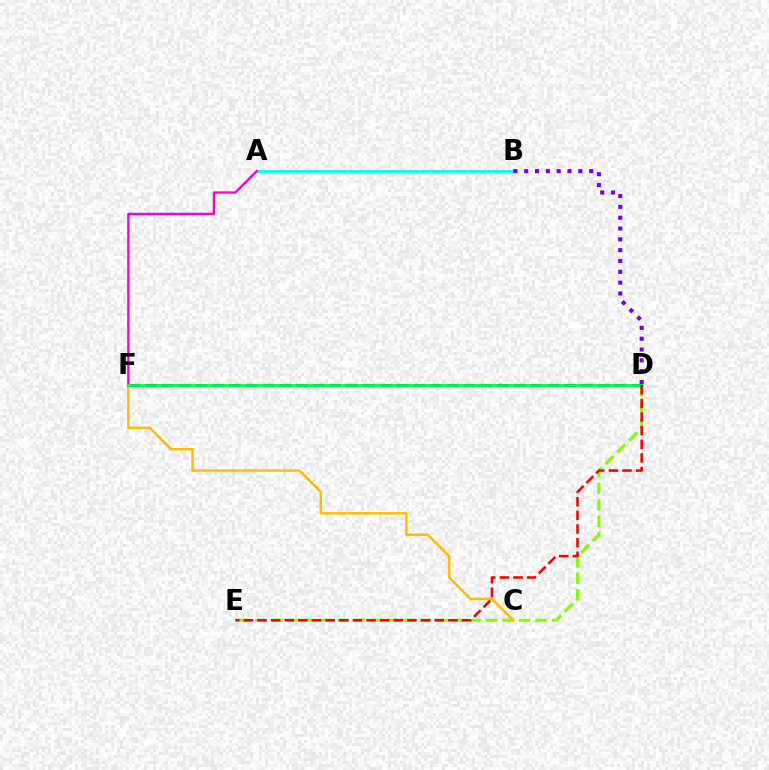{('A', 'B'): [{'color': '#00fff6', 'line_style': 'solid', 'thickness': 2.0}], ('B', 'D'): [{'color': '#7200ff', 'line_style': 'dotted', 'thickness': 2.94}], ('D', 'E'): [{'color': '#84ff00', 'line_style': 'dashed', 'thickness': 2.24}, {'color': '#ff0000', 'line_style': 'dashed', 'thickness': 1.85}], ('D', 'F'): [{'color': '#004bff', 'line_style': 'dashed', 'thickness': 2.28}, {'color': '#00ff39', 'line_style': 'solid', 'thickness': 1.96}], ('C', 'F'): [{'color': '#ffbd00', 'line_style': 'solid', 'thickness': 1.78}], ('A', 'F'): [{'color': '#ff00cf', 'line_style': 'solid', 'thickness': 1.65}]}